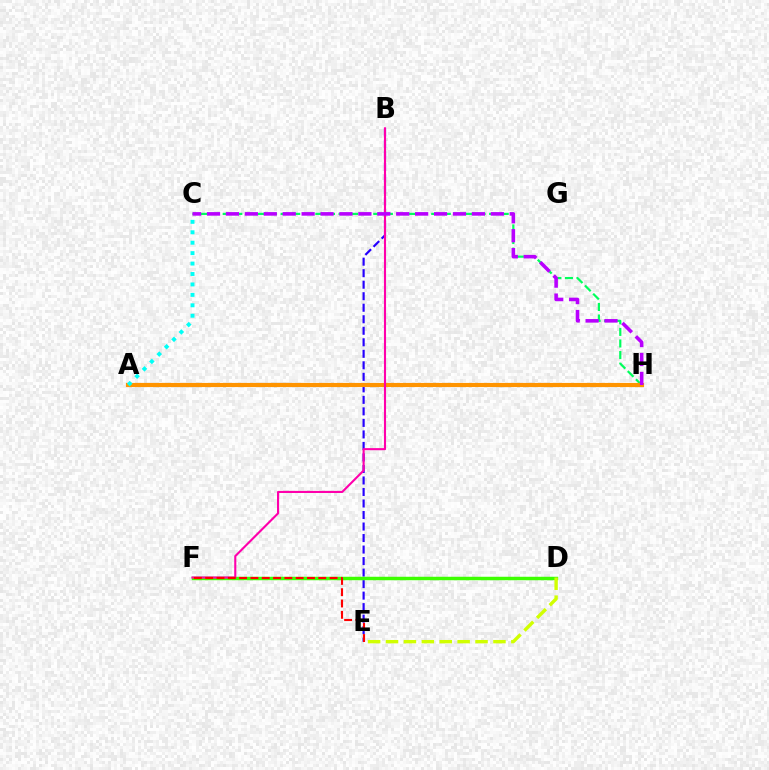{('B', 'E'): [{'color': '#2500ff', 'line_style': 'dashed', 'thickness': 1.56}], ('A', 'H'): [{'color': '#0074ff', 'line_style': 'dotted', 'thickness': 2.22}, {'color': '#ff9400', 'line_style': 'solid', 'thickness': 2.99}], ('C', 'H'): [{'color': '#00ff5c', 'line_style': 'dashed', 'thickness': 1.57}, {'color': '#b900ff', 'line_style': 'dashed', 'thickness': 2.57}], ('D', 'F'): [{'color': '#3dff00', 'line_style': 'solid', 'thickness': 2.5}], ('D', 'E'): [{'color': '#d1ff00', 'line_style': 'dashed', 'thickness': 2.43}], ('A', 'C'): [{'color': '#00fff6', 'line_style': 'dotted', 'thickness': 2.83}], ('B', 'F'): [{'color': '#ff00ac', 'line_style': 'solid', 'thickness': 1.52}], ('E', 'F'): [{'color': '#ff0000', 'line_style': 'dashed', 'thickness': 1.54}]}